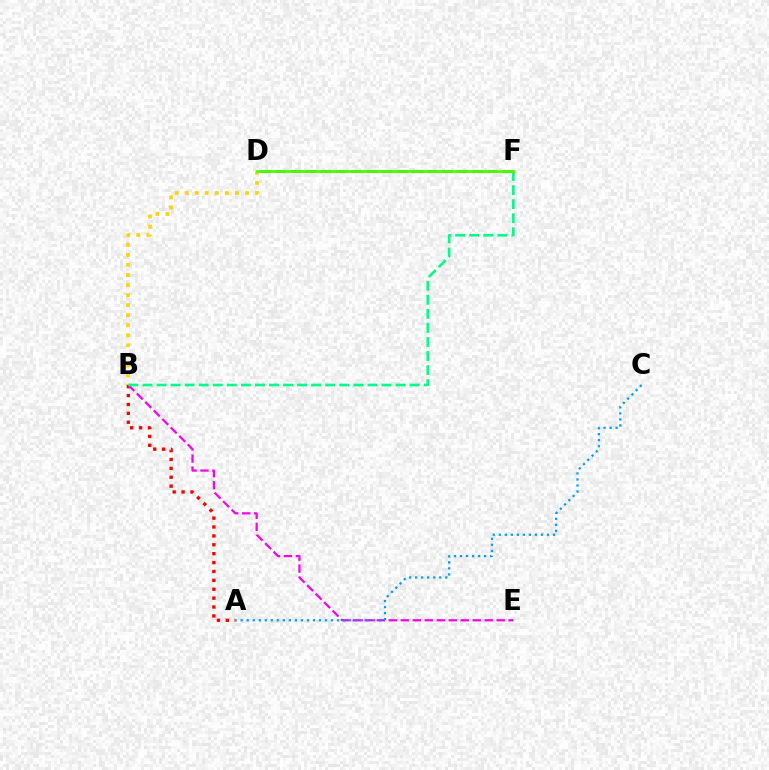{('A', 'B'): [{'color': '#ff0000', 'line_style': 'dotted', 'thickness': 2.42}], ('B', 'E'): [{'color': '#ff00ed', 'line_style': 'dashed', 'thickness': 1.63}], ('A', 'C'): [{'color': '#009eff', 'line_style': 'dotted', 'thickness': 1.64}], ('D', 'F'): [{'color': '#3700ff', 'line_style': 'dashed', 'thickness': 2.06}, {'color': '#4fff00', 'line_style': 'solid', 'thickness': 2.06}], ('B', 'D'): [{'color': '#ffd500', 'line_style': 'dotted', 'thickness': 2.73}], ('B', 'F'): [{'color': '#00ff86', 'line_style': 'dashed', 'thickness': 1.91}]}